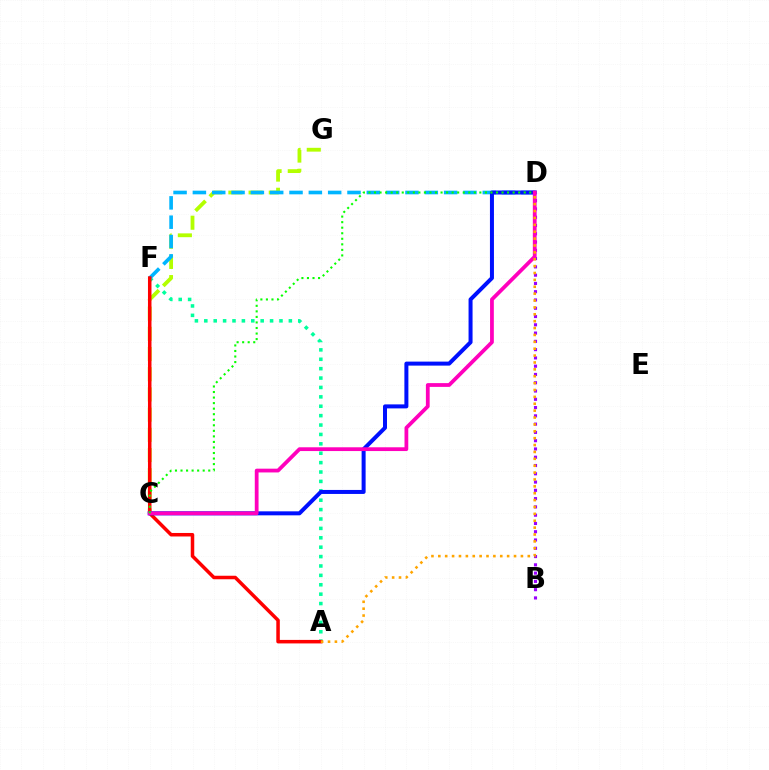{('C', 'G'): [{'color': '#b3ff00', 'line_style': 'dashed', 'thickness': 2.74}], ('A', 'F'): [{'color': '#00ff9d', 'line_style': 'dotted', 'thickness': 2.55}, {'color': '#ff0000', 'line_style': 'solid', 'thickness': 2.53}], ('D', 'F'): [{'color': '#00b5ff', 'line_style': 'dashed', 'thickness': 2.63}], ('C', 'D'): [{'color': '#0010ff', 'line_style': 'solid', 'thickness': 2.88}, {'color': '#ff00bd', 'line_style': 'solid', 'thickness': 2.72}, {'color': '#08ff00', 'line_style': 'dotted', 'thickness': 1.51}], ('B', 'D'): [{'color': '#9b00ff', 'line_style': 'dotted', 'thickness': 2.25}], ('A', 'D'): [{'color': '#ffa500', 'line_style': 'dotted', 'thickness': 1.87}]}